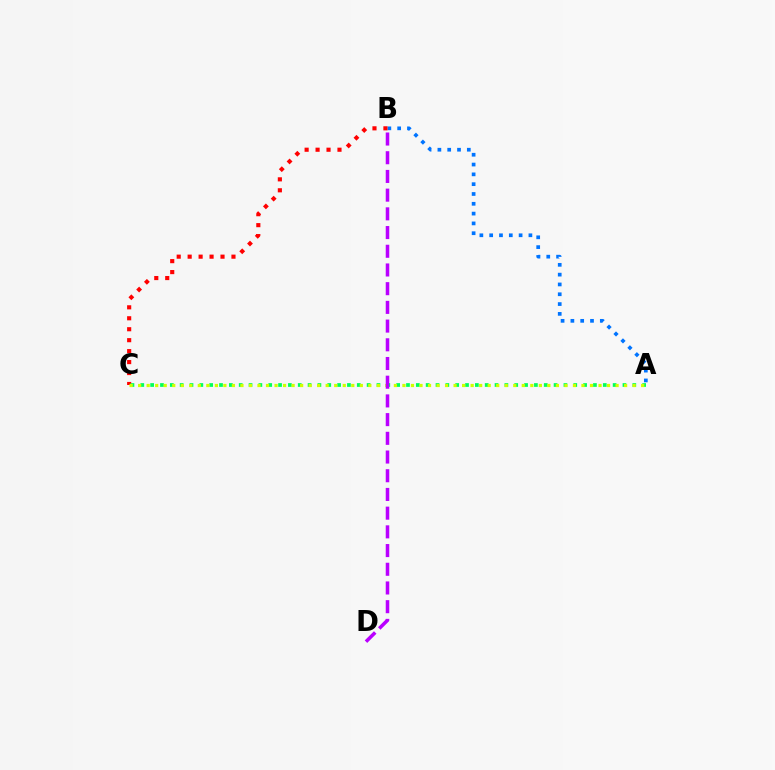{('A', 'B'): [{'color': '#0074ff', 'line_style': 'dotted', 'thickness': 2.67}], ('B', 'C'): [{'color': '#ff0000', 'line_style': 'dotted', 'thickness': 2.98}], ('A', 'C'): [{'color': '#00ff5c', 'line_style': 'dotted', 'thickness': 2.67}, {'color': '#d1ff00', 'line_style': 'dotted', 'thickness': 2.32}], ('B', 'D'): [{'color': '#b900ff', 'line_style': 'dashed', 'thickness': 2.54}]}